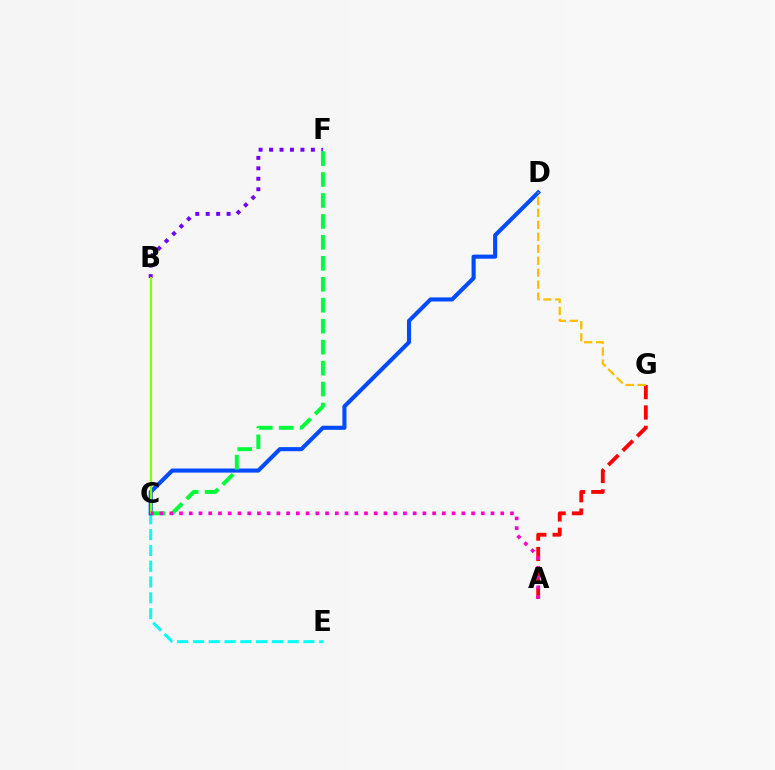{('C', 'E'): [{'color': '#00fff6', 'line_style': 'dashed', 'thickness': 2.15}], ('C', 'D'): [{'color': '#004bff', 'line_style': 'solid', 'thickness': 2.94}], ('A', 'G'): [{'color': '#ff0000', 'line_style': 'dashed', 'thickness': 2.77}], ('D', 'G'): [{'color': '#ffbd00', 'line_style': 'dashed', 'thickness': 1.62}], ('B', 'F'): [{'color': '#7200ff', 'line_style': 'dotted', 'thickness': 2.84}], ('B', 'C'): [{'color': '#84ff00', 'line_style': 'solid', 'thickness': 1.6}], ('C', 'F'): [{'color': '#00ff39', 'line_style': 'dashed', 'thickness': 2.85}], ('A', 'C'): [{'color': '#ff00cf', 'line_style': 'dotted', 'thickness': 2.64}]}